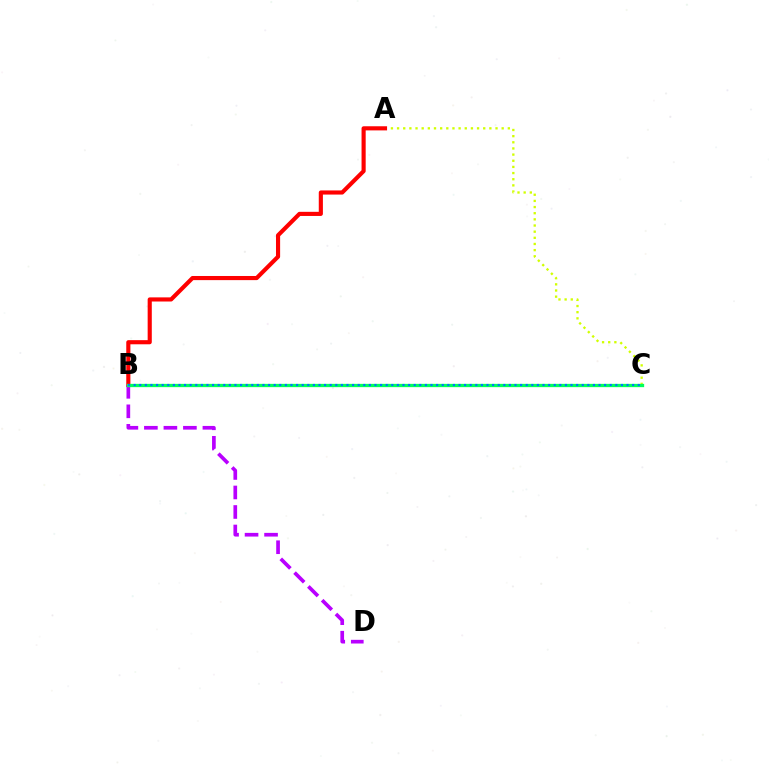{('A', 'C'): [{'color': '#d1ff00', 'line_style': 'dotted', 'thickness': 1.67}], ('A', 'B'): [{'color': '#ff0000', 'line_style': 'solid', 'thickness': 2.98}], ('B', 'D'): [{'color': '#b900ff', 'line_style': 'dashed', 'thickness': 2.65}], ('B', 'C'): [{'color': '#00ff5c', 'line_style': 'solid', 'thickness': 2.38}, {'color': '#0074ff', 'line_style': 'dotted', 'thickness': 1.52}]}